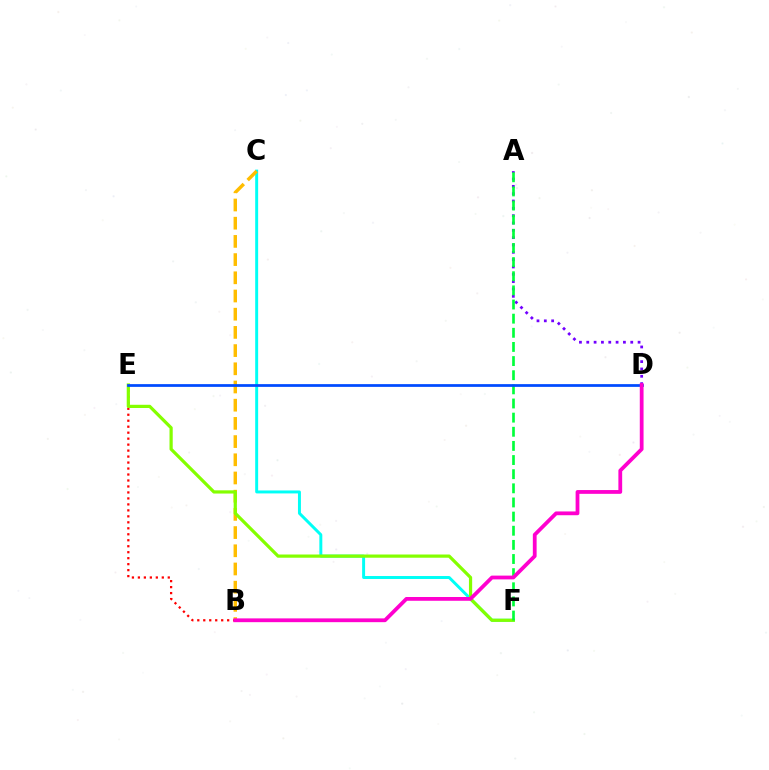{('A', 'D'): [{'color': '#7200ff', 'line_style': 'dotted', 'thickness': 1.99}], ('B', 'E'): [{'color': '#ff0000', 'line_style': 'dotted', 'thickness': 1.62}], ('C', 'F'): [{'color': '#00fff6', 'line_style': 'solid', 'thickness': 2.13}], ('B', 'C'): [{'color': '#ffbd00', 'line_style': 'dashed', 'thickness': 2.47}], ('E', 'F'): [{'color': '#84ff00', 'line_style': 'solid', 'thickness': 2.31}], ('A', 'F'): [{'color': '#00ff39', 'line_style': 'dashed', 'thickness': 1.92}], ('D', 'E'): [{'color': '#004bff', 'line_style': 'solid', 'thickness': 1.98}], ('B', 'D'): [{'color': '#ff00cf', 'line_style': 'solid', 'thickness': 2.72}]}